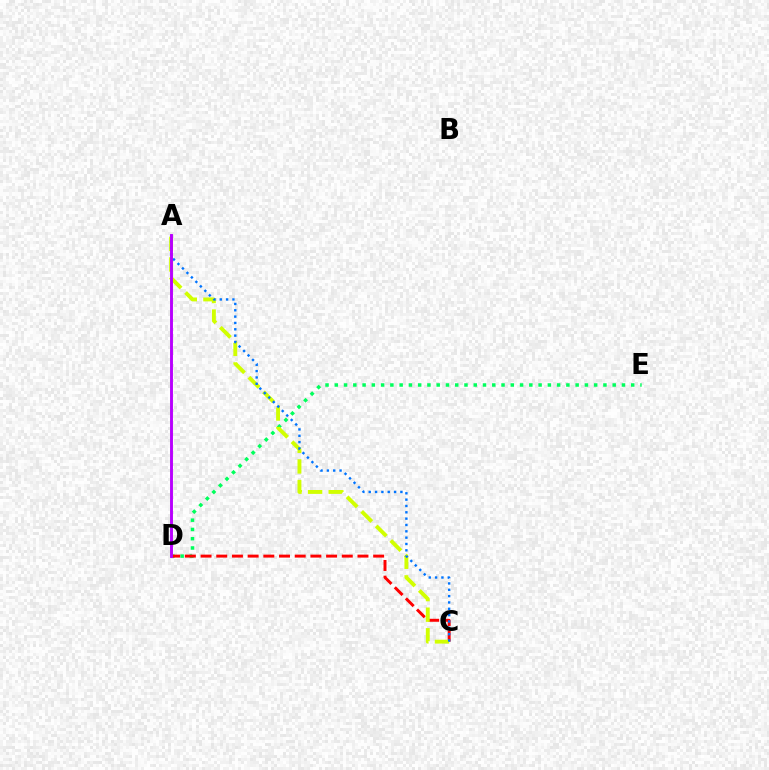{('D', 'E'): [{'color': '#00ff5c', 'line_style': 'dotted', 'thickness': 2.52}], ('C', 'D'): [{'color': '#ff0000', 'line_style': 'dashed', 'thickness': 2.13}], ('A', 'C'): [{'color': '#d1ff00', 'line_style': 'dashed', 'thickness': 2.8}, {'color': '#0074ff', 'line_style': 'dotted', 'thickness': 1.72}], ('A', 'D'): [{'color': '#b900ff', 'line_style': 'solid', 'thickness': 2.09}]}